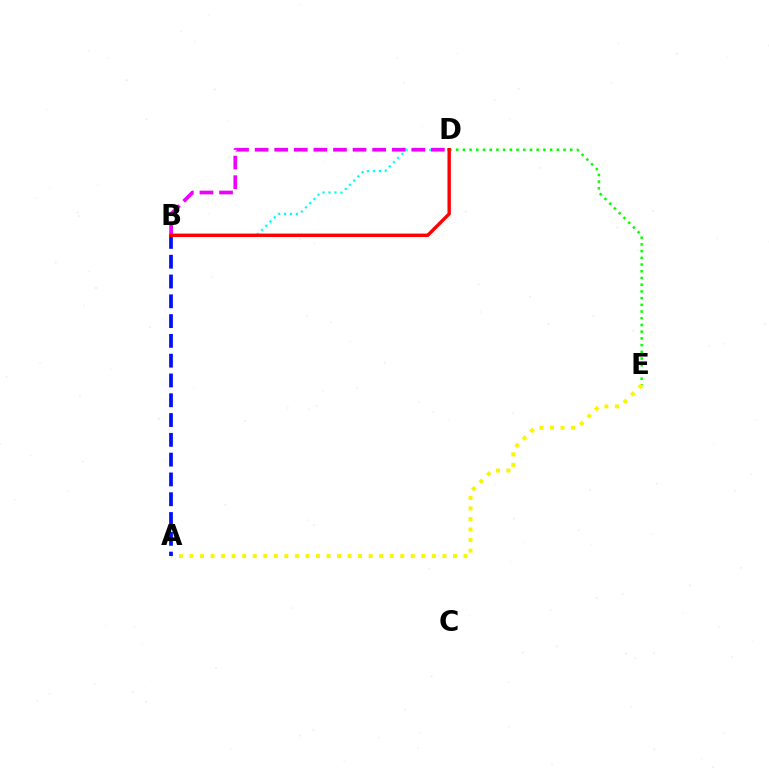{('D', 'E'): [{'color': '#08ff00', 'line_style': 'dotted', 'thickness': 1.82}], ('B', 'D'): [{'color': '#00fff6', 'line_style': 'dotted', 'thickness': 1.61}, {'color': '#ee00ff', 'line_style': 'dashed', 'thickness': 2.66}, {'color': '#ff0000', 'line_style': 'solid', 'thickness': 2.45}], ('A', 'E'): [{'color': '#fcf500', 'line_style': 'dotted', 'thickness': 2.86}], ('A', 'B'): [{'color': '#0010ff', 'line_style': 'dashed', 'thickness': 2.69}]}